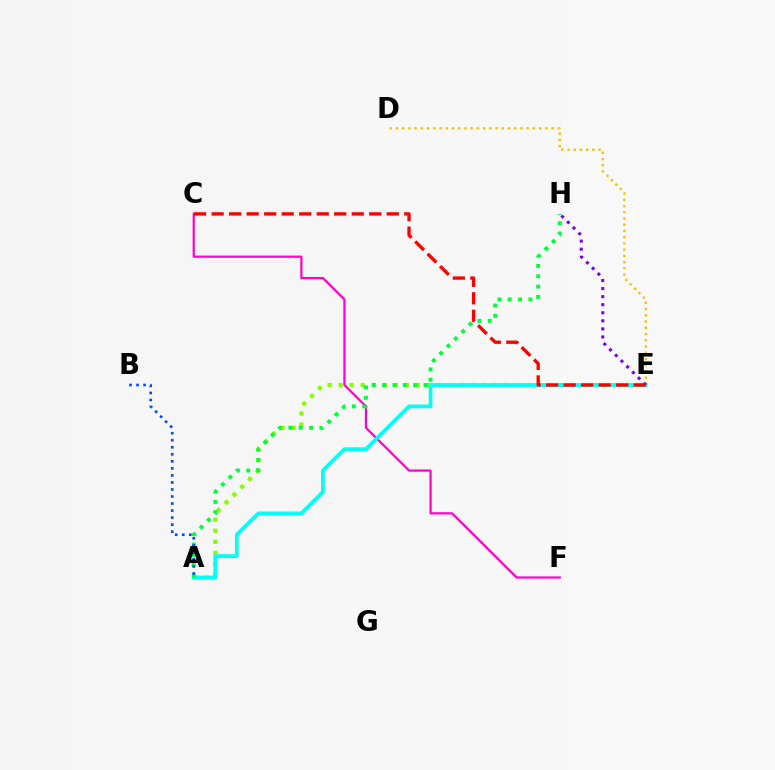{('C', 'F'): [{'color': '#ff00cf', 'line_style': 'solid', 'thickness': 1.6}], ('A', 'E'): [{'color': '#84ff00', 'line_style': 'dotted', 'thickness': 3.0}, {'color': '#00fff6', 'line_style': 'solid', 'thickness': 2.7}], ('D', 'E'): [{'color': '#ffbd00', 'line_style': 'dotted', 'thickness': 1.69}], ('A', 'H'): [{'color': '#00ff39', 'line_style': 'dotted', 'thickness': 2.81}], ('A', 'B'): [{'color': '#004bff', 'line_style': 'dotted', 'thickness': 1.91}], ('E', 'H'): [{'color': '#7200ff', 'line_style': 'dotted', 'thickness': 2.19}], ('C', 'E'): [{'color': '#ff0000', 'line_style': 'dashed', 'thickness': 2.38}]}